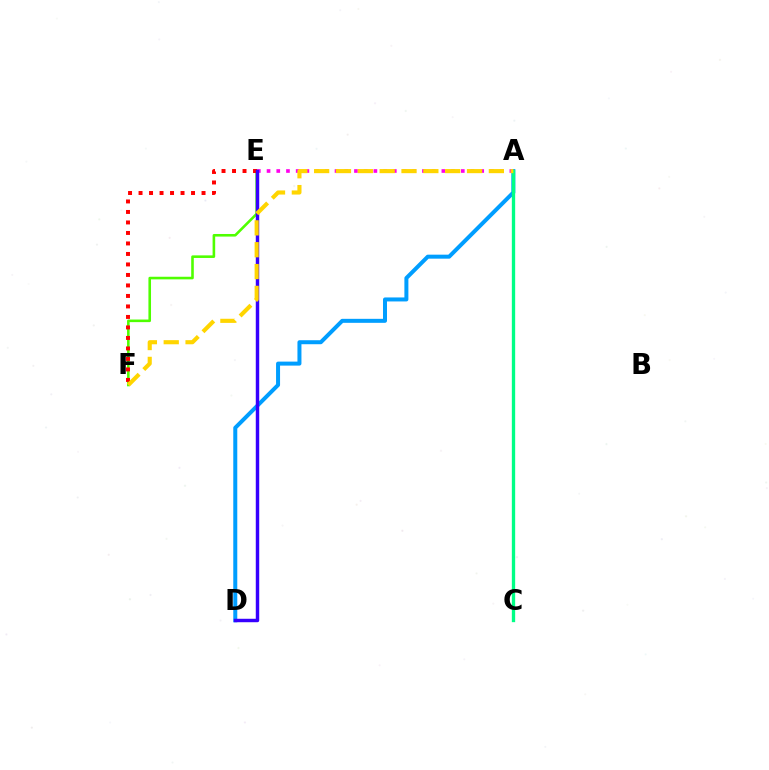{('A', 'E'): [{'color': '#ff00ed', 'line_style': 'dotted', 'thickness': 2.64}], ('E', 'F'): [{'color': '#4fff00', 'line_style': 'solid', 'thickness': 1.87}, {'color': '#ff0000', 'line_style': 'dotted', 'thickness': 2.85}], ('A', 'D'): [{'color': '#009eff', 'line_style': 'solid', 'thickness': 2.88}], ('A', 'C'): [{'color': '#00ff86', 'line_style': 'solid', 'thickness': 2.39}], ('D', 'E'): [{'color': '#3700ff', 'line_style': 'solid', 'thickness': 2.48}], ('A', 'F'): [{'color': '#ffd500', 'line_style': 'dashed', 'thickness': 2.97}]}